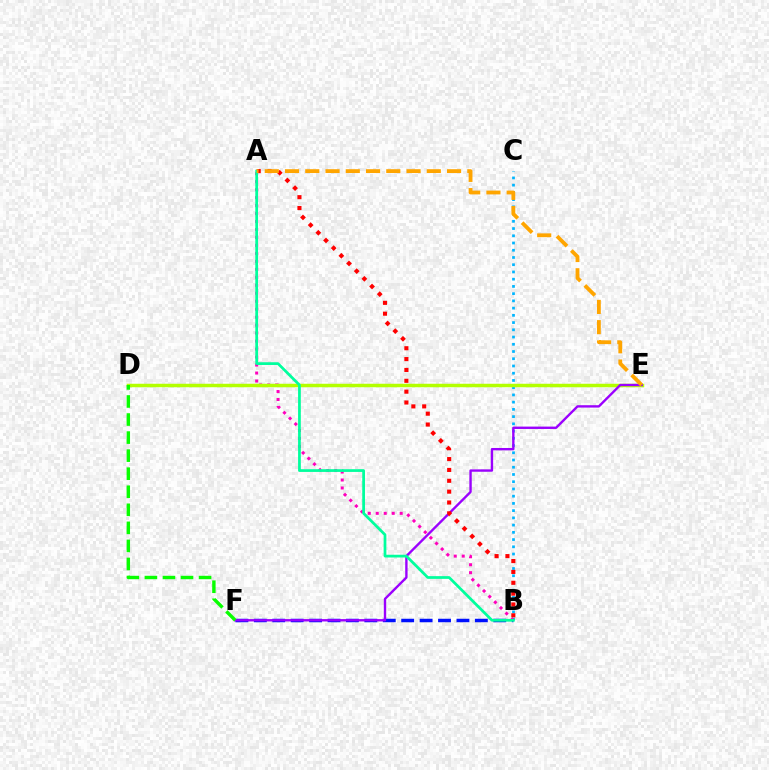{('B', 'C'): [{'color': '#00b5ff', 'line_style': 'dotted', 'thickness': 1.97}], ('B', 'F'): [{'color': '#0010ff', 'line_style': 'dashed', 'thickness': 2.5}], ('A', 'B'): [{'color': '#ff00bd', 'line_style': 'dotted', 'thickness': 2.17}, {'color': '#ff0000', 'line_style': 'dotted', 'thickness': 2.95}, {'color': '#00ff9d', 'line_style': 'solid', 'thickness': 1.97}], ('D', 'E'): [{'color': '#b3ff00', 'line_style': 'solid', 'thickness': 2.5}], ('E', 'F'): [{'color': '#9b00ff', 'line_style': 'solid', 'thickness': 1.71}], ('D', 'F'): [{'color': '#08ff00', 'line_style': 'dashed', 'thickness': 2.45}], ('A', 'E'): [{'color': '#ffa500', 'line_style': 'dashed', 'thickness': 2.75}]}